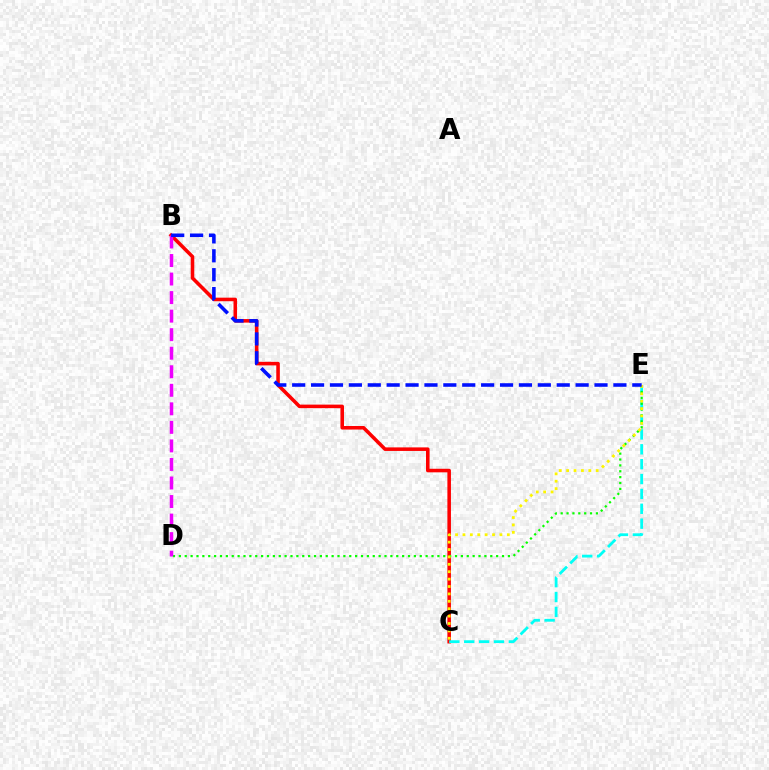{('B', 'C'): [{'color': '#ff0000', 'line_style': 'solid', 'thickness': 2.56}], ('C', 'E'): [{'color': '#00fff6', 'line_style': 'dashed', 'thickness': 2.02}, {'color': '#fcf500', 'line_style': 'dotted', 'thickness': 2.01}], ('D', 'E'): [{'color': '#08ff00', 'line_style': 'dotted', 'thickness': 1.6}], ('B', 'D'): [{'color': '#ee00ff', 'line_style': 'dashed', 'thickness': 2.52}], ('B', 'E'): [{'color': '#0010ff', 'line_style': 'dashed', 'thickness': 2.57}]}